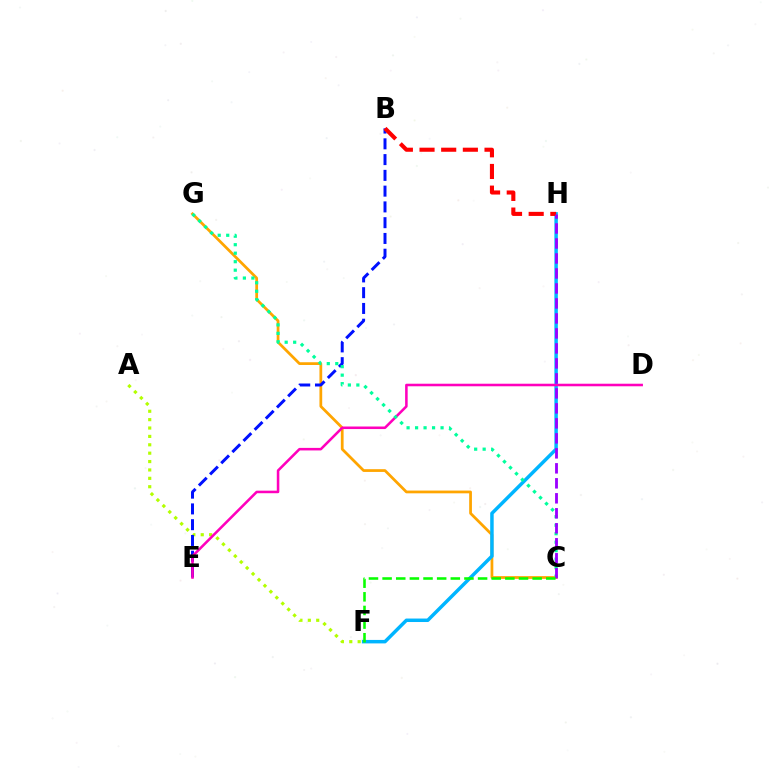{('C', 'G'): [{'color': '#ffa500', 'line_style': 'solid', 'thickness': 1.98}, {'color': '#00ff9d', 'line_style': 'dotted', 'thickness': 2.31}], ('A', 'F'): [{'color': '#b3ff00', 'line_style': 'dotted', 'thickness': 2.28}], ('F', 'H'): [{'color': '#00b5ff', 'line_style': 'solid', 'thickness': 2.5}], ('B', 'E'): [{'color': '#0010ff', 'line_style': 'dashed', 'thickness': 2.14}], ('D', 'E'): [{'color': '#ff00bd', 'line_style': 'solid', 'thickness': 1.84}], ('B', 'H'): [{'color': '#ff0000', 'line_style': 'dashed', 'thickness': 2.94}], ('C', 'H'): [{'color': '#9b00ff', 'line_style': 'dashed', 'thickness': 2.04}], ('C', 'F'): [{'color': '#08ff00', 'line_style': 'dashed', 'thickness': 1.85}]}